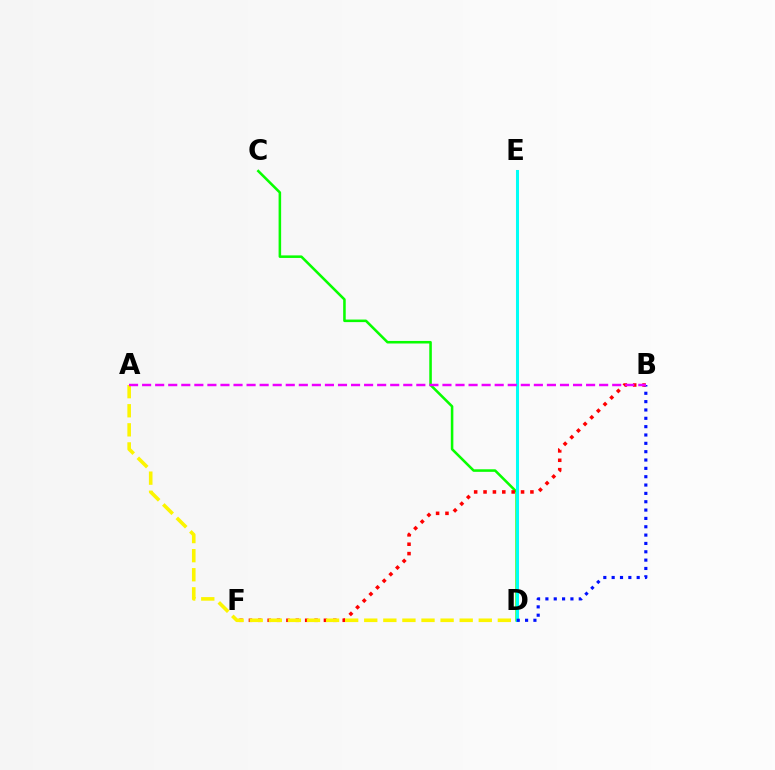{('C', 'D'): [{'color': '#08ff00', 'line_style': 'solid', 'thickness': 1.84}], ('B', 'F'): [{'color': '#ff0000', 'line_style': 'dotted', 'thickness': 2.55}], ('A', 'D'): [{'color': '#fcf500', 'line_style': 'dashed', 'thickness': 2.59}], ('D', 'E'): [{'color': '#00fff6', 'line_style': 'solid', 'thickness': 2.19}], ('B', 'D'): [{'color': '#0010ff', 'line_style': 'dotted', 'thickness': 2.27}], ('A', 'B'): [{'color': '#ee00ff', 'line_style': 'dashed', 'thickness': 1.77}]}